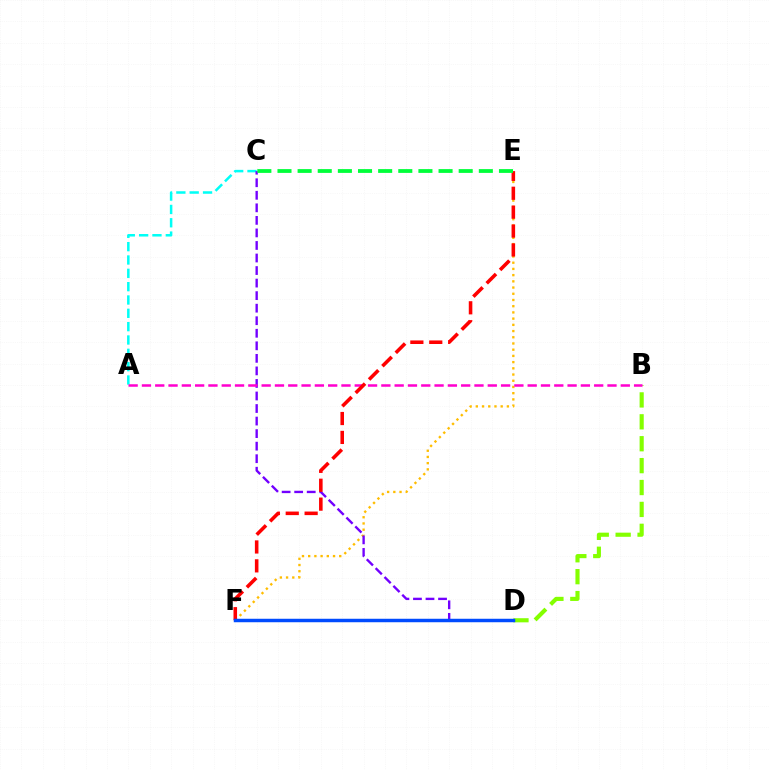{('A', 'C'): [{'color': '#00fff6', 'line_style': 'dashed', 'thickness': 1.81}], ('B', 'D'): [{'color': '#84ff00', 'line_style': 'dashed', 'thickness': 2.98}], ('E', 'F'): [{'color': '#ffbd00', 'line_style': 'dotted', 'thickness': 1.69}, {'color': '#ff0000', 'line_style': 'dashed', 'thickness': 2.57}], ('C', 'D'): [{'color': '#7200ff', 'line_style': 'dashed', 'thickness': 1.7}], ('A', 'B'): [{'color': '#ff00cf', 'line_style': 'dashed', 'thickness': 1.81}], ('C', 'E'): [{'color': '#00ff39', 'line_style': 'dashed', 'thickness': 2.74}], ('D', 'F'): [{'color': '#004bff', 'line_style': 'solid', 'thickness': 2.5}]}